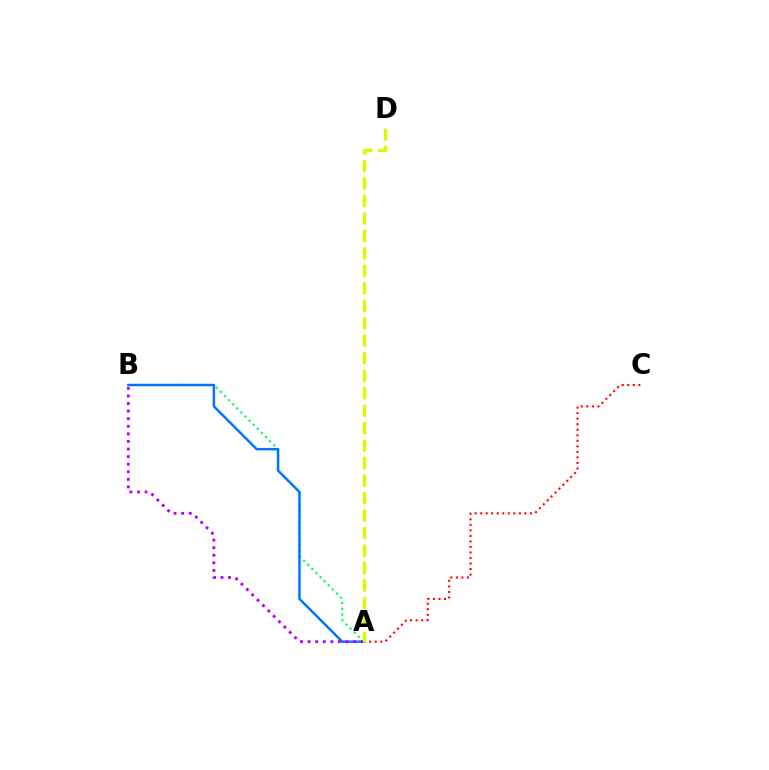{('A', 'C'): [{'color': '#ff0000', 'line_style': 'dotted', 'thickness': 1.5}], ('A', 'B'): [{'color': '#00ff5c', 'line_style': 'dotted', 'thickness': 1.58}, {'color': '#0074ff', 'line_style': 'solid', 'thickness': 1.77}, {'color': '#b900ff', 'line_style': 'dotted', 'thickness': 2.06}], ('A', 'D'): [{'color': '#d1ff00', 'line_style': 'dashed', 'thickness': 2.37}]}